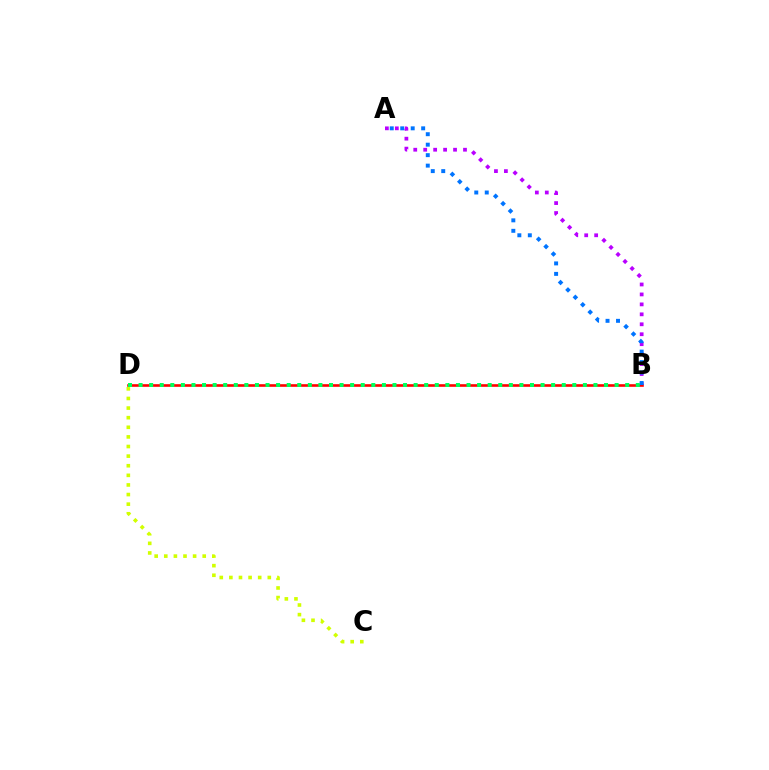{('C', 'D'): [{'color': '#d1ff00', 'line_style': 'dotted', 'thickness': 2.61}], ('B', 'D'): [{'color': '#ff0000', 'line_style': 'solid', 'thickness': 1.89}, {'color': '#00ff5c', 'line_style': 'dotted', 'thickness': 2.87}], ('A', 'B'): [{'color': '#b900ff', 'line_style': 'dotted', 'thickness': 2.7}, {'color': '#0074ff', 'line_style': 'dotted', 'thickness': 2.85}]}